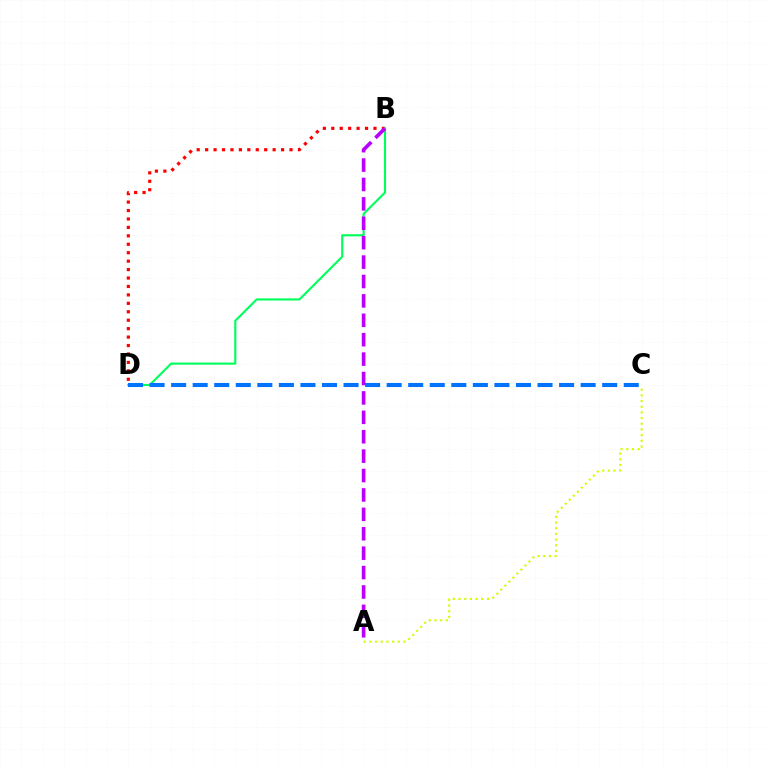{('B', 'D'): [{'color': '#ff0000', 'line_style': 'dotted', 'thickness': 2.29}, {'color': '#00ff5c', 'line_style': 'solid', 'thickness': 1.54}], ('C', 'D'): [{'color': '#0074ff', 'line_style': 'dashed', 'thickness': 2.93}], ('A', 'C'): [{'color': '#d1ff00', 'line_style': 'dotted', 'thickness': 1.55}], ('A', 'B'): [{'color': '#b900ff', 'line_style': 'dashed', 'thickness': 2.64}]}